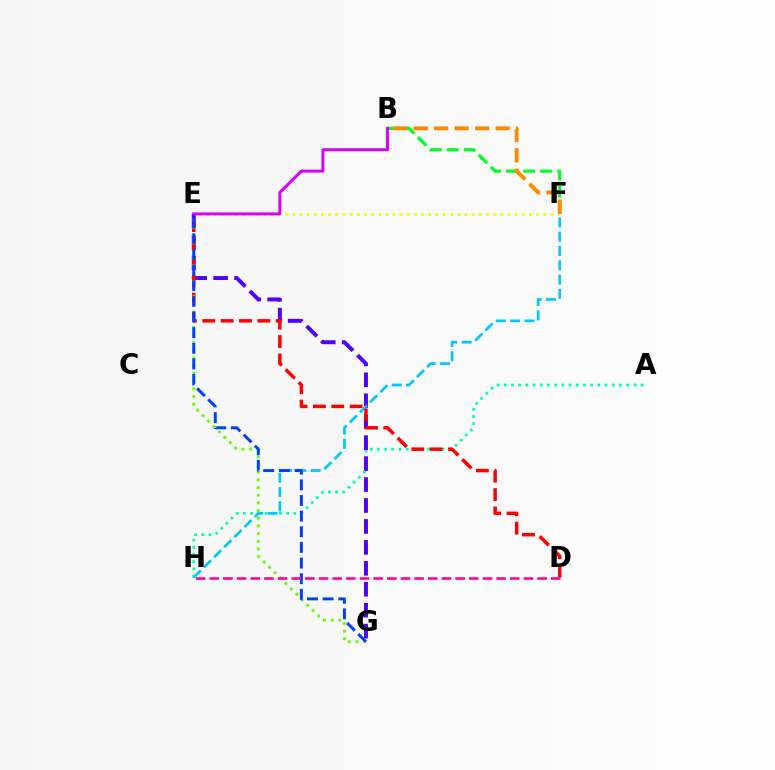{('A', 'H'): [{'color': '#00ffaf', 'line_style': 'dotted', 'thickness': 1.96}], ('E', 'G'): [{'color': '#4f00ff', 'line_style': 'dashed', 'thickness': 2.84}, {'color': '#66ff00', 'line_style': 'dotted', 'thickness': 2.09}, {'color': '#003fff', 'line_style': 'dashed', 'thickness': 2.13}], ('F', 'H'): [{'color': '#00c7ff', 'line_style': 'dashed', 'thickness': 1.94}], ('D', 'E'): [{'color': '#ff0000', 'line_style': 'dashed', 'thickness': 2.49}], ('E', 'F'): [{'color': '#eeff00', 'line_style': 'dotted', 'thickness': 1.95}], ('D', 'H'): [{'color': '#ff00a0', 'line_style': 'dashed', 'thickness': 1.86}], ('B', 'F'): [{'color': '#00ff27', 'line_style': 'dashed', 'thickness': 2.31}, {'color': '#ff8800', 'line_style': 'dashed', 'thickness': 2.78}], ('B', 'E'): [{'color': '#d600ff', 'line_style': 'solid', 'thickness': 2.13}]}